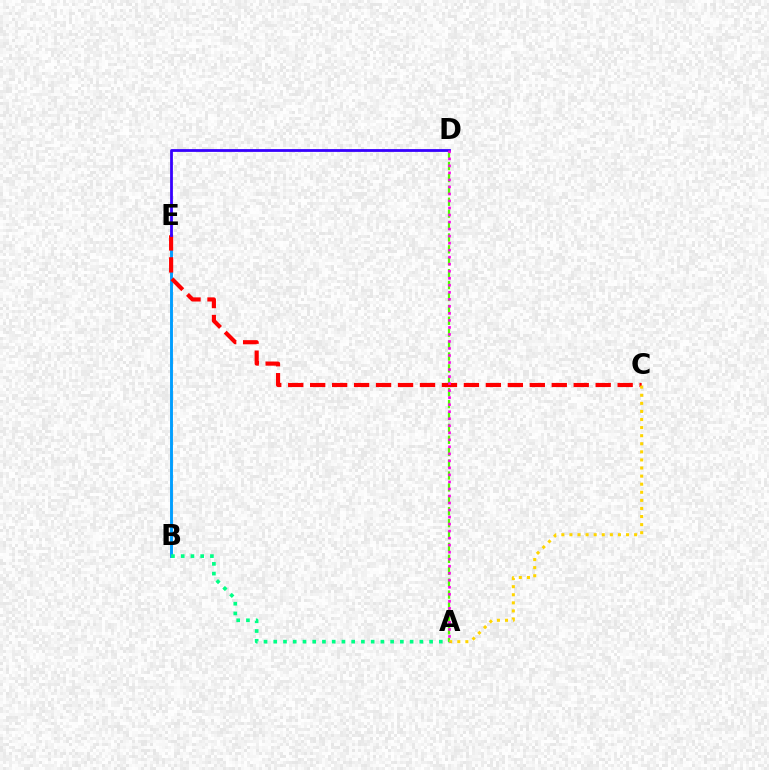{('B', 'E'): [{'color': '#009eff', 'line_style': 'solid', 'thickness': 2.09}], ('A', 'D'): [{'color': '#4fff00', 'line_style': 'dashed', 'thickness': 1.62}, {'color': '#ff00ed', 'line_style': 'dotted', 'thickness': 1.91}], ('C', 'E'): [{'color': '#ff0000', 'line_style': 'dashed', 'thickness': 2.98}], ('A', 'C'): [{'color': '#ffd500', 'line_style': 'dotted', 'thickness': 2.2}], ('A', 'B'): [{'color': '#00ff86', 'line_style': 'dotted', 'thickness': 2.65}], ('D', 'E'): [{'color': '#3700ff', 'line_style': 'solid', 'thickness': 2.01}]}